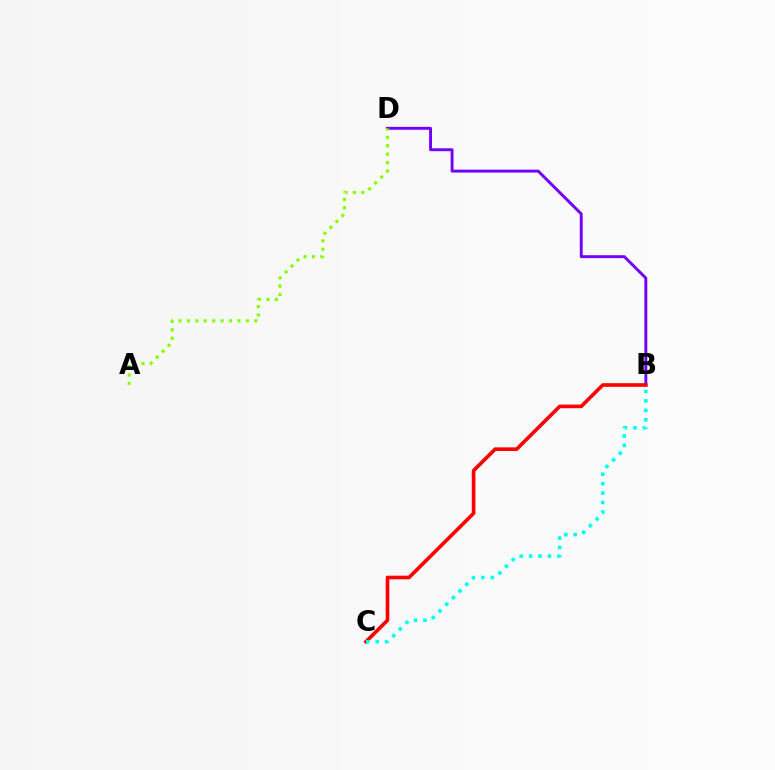{('B', 'D'): [{'color': '#7200ff', 'line_style': 'solid', 'thickness': 2.1}], ('B', 'C'): [{'color': '#ff0000', 'line_style': 'solid', 'thickness': 2.62}, {'color': '#00fff6', 'line_style': 'dotted', 'thickness': 2.56}], ('A', 'D'): [{'color': '#84ff00', 'line_style': 'dotted', 'thickness': 2.28}]}